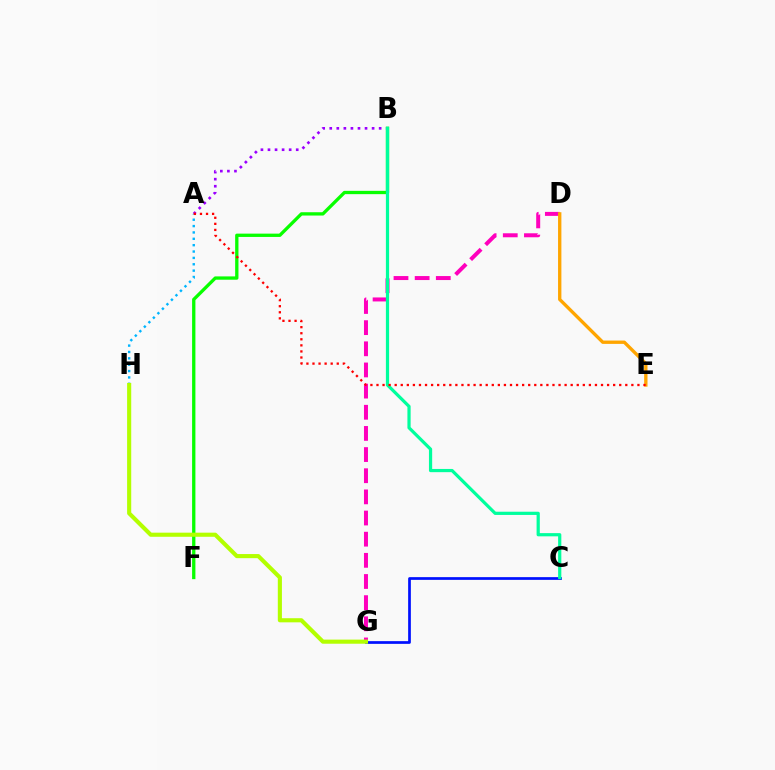{('D', 'G'): [{'color': '#ff00bd', 'line_style': 'dashed', 'thickness': 2.87}], ('C', 'G'): [{'color': '#0010ff', 'line_style': 'solid', 'thickness': 1.95}], ('A', 'H'): [{'color': '#00b5ff', 'line_style': 'dotted', 'thickness': 1.73}], ('A', 'B'): [{'color': '#9b00ff', 'line_style': 'dotted', 'thickness': 1.92}], ('D', 'E'): [{'color': '#ffa500', 'line_style': 'solid', 'thickness': 2.41}], ('B', 'F'): [{'color': '#08ff00', 'line_style': 'solid', 'thickness': 2.38}], ('G', 'H'): [{'color': '#b3ff00', 'line_style': 'solid', 'thickness': 2.96}], ('B', 'C'): [{'color': '#00ff9d', 'line_style': 'solid', 'thickness': 2.31}], ('A', 'E'): [{'color': '#ff0000', 'line_style': 'dotted', 'thickness': 1.65}]}